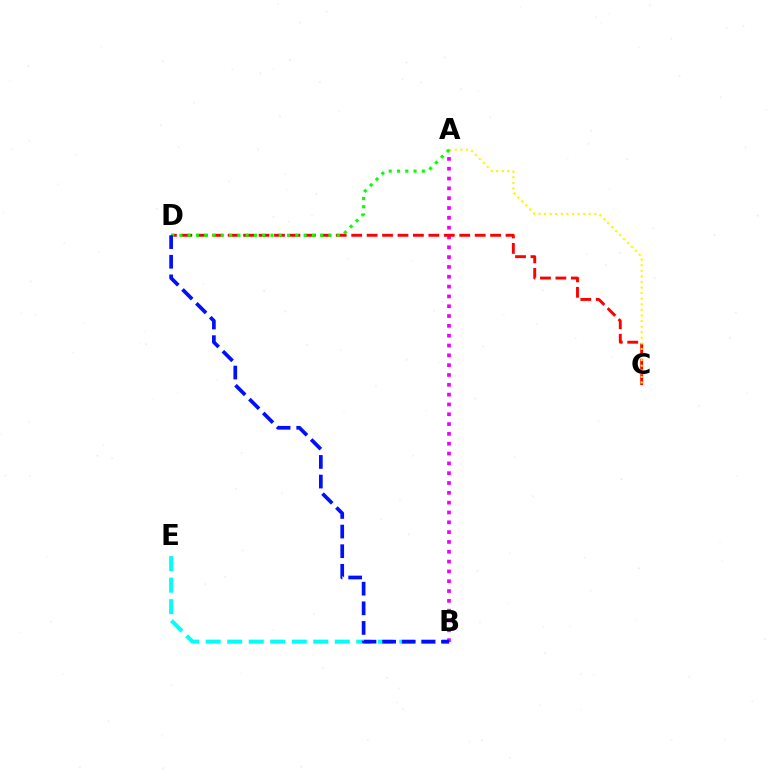{('B', 'E'): [{'color': '#00fff6', 'line_style': 'dashed', 'thickness': 2.92}], ('A', 'B'): [{'color': '#ee00ff', 'line_style': 'dotted', 'thickness': 2.67}], ('C', 'D'): [{'color': '#ff0000', 'line_style': 'dashed', 'thickness': 2.1}], ('A', 'C'): [{'color': '#fcf500', 'line_style': 'dotted', 'thickness': 1.52}], ('A', 'D'): [{'color': '#08ff00', 'line_style': 'dotted', 'thickness': 2.25}], ('B', 'D'): [{'color': '#0010ff', 'line_style': 'dashed', 'thickness': 2.67}]}